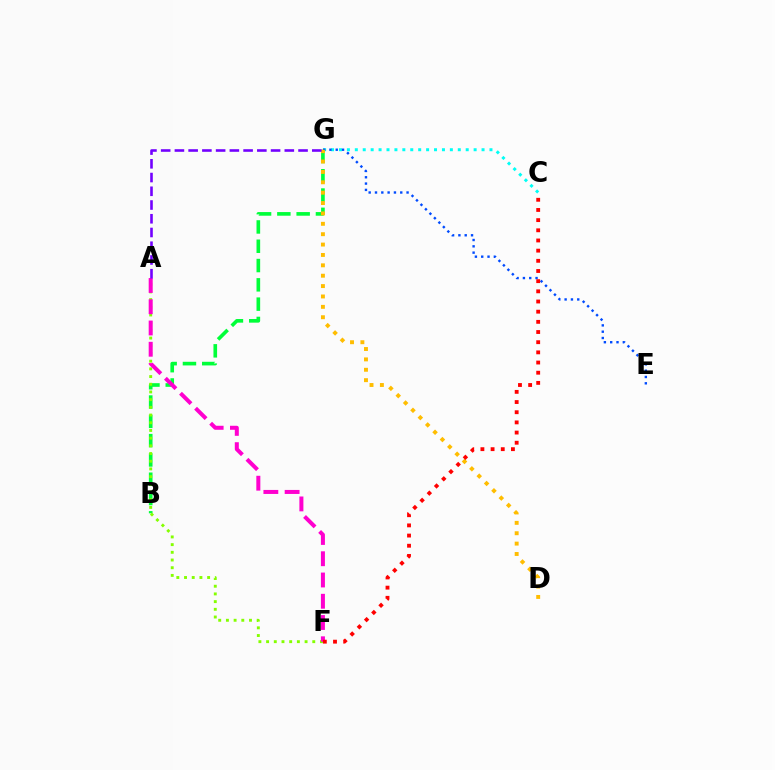{('B', 'G'): [{'color': '#00ff39', 'line_style': 'dashed', 'thickness': 2.62}], ('C', 'G'): [{'color': '#00fff6', 'line_style': 'dotted', 'thickness': 2.15}], ('E', 'G'): [{'color': '#004bff', 'line_style': 'dotted', 'thickness': 1.72}], ('A', 'F'): [{'color': '#84ff00', 'line_style': 'dotted', 'thickness': 2.09}, {'color': '#ff00cf', 'line_style': 'dashed', 'thickness': 2.89}], ('D', 'G'): [{'color': '#ffbd00', 'line_style': 'dotted', 'thickness': 2.82}], ('A', 'G'): [{'color': '#7200ff', 'line_style': 'dashed', 'thickness': 1.87}], ('C', 'F'): [{'color': '#ff0000', 'line_style': 'dotted', 'thickness': 2.76}]}